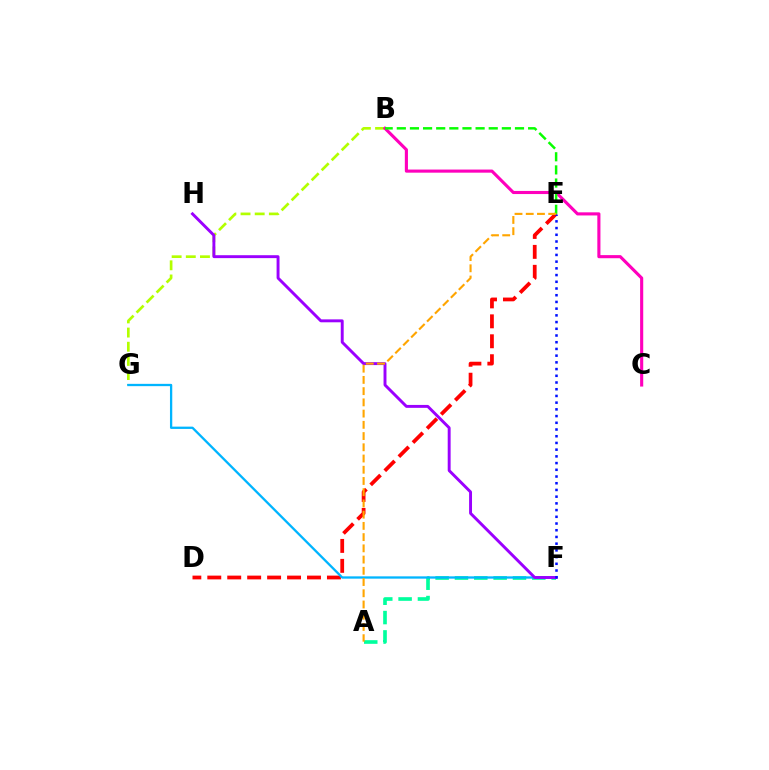{('B', 'G'): [{'color': '#b3ff00', 'line_style': 'dashed', 'thickness': 1.92}], ('A', 'F'): [{'color': '#00ff9d', 'line_style': 'dashed', 'thickness': 2.63}], ('D', 'E'): [{'color': '#ff0000', 'line_style': 'dashed', 'thickness': 2.71}], ('F', 'G'): [{'color': '#00b5ff', 'line_style': 'solid', 'thickness': 1.65}], ('F', 'H'): [{'color': '#9b00ff', 'line_style': 'solid', 'thickness': 2.1}], ('B', 'C'): [{'color': '#ff00bd', 'line_style': 'solid', 'thickness': 2.24}], ('B', 'E'): [{'color': '#08ff00', 'line_style': 'dashed', 'thickness': 1.78}], ('E', 'F'): [{'color': '#0010ff', 'line_style': 'dotted', 'thickness': 1.82}], ('A', 'E'): [{'color': '#ffa500', 'line_style': 'dashed', 'thickness': 1.53}]}